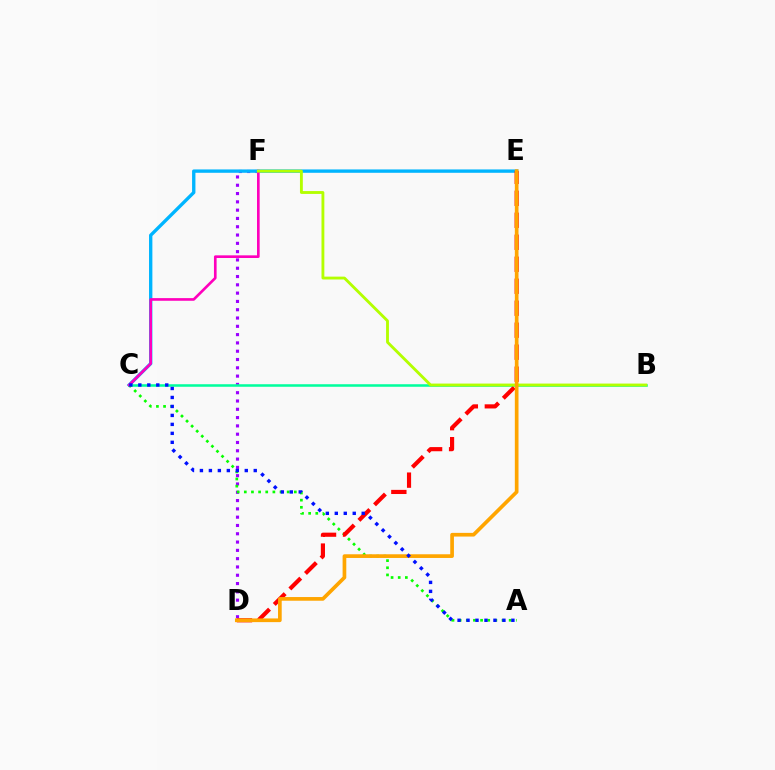{('D', 'F'): [{'color': '#9b00ff', 'line_style': 'dotted', 'thickness': 2.25}], ('B', 'C'): [{'color': '#00ff9d', 'line_style': 'solid', 'thickness': 1.83}], ('C', 'E'): [{'color': '#00b5ff', 'line_style': 'solid', 'thickness': 2.41}], ('A', 'C'): [{'color': '#08ff00', 'line_style': 'dotted', 'thickness': 1.94}, {'color': '#0010ff', 'line_style': 'dotted', 'thickness': 2.44}], ('D', 'E'): [{'color': '#ff0000', 'line_style': 'dashed', 'thickness': 2.99}, {'color': '#ffa500', 'line_style': 'solid', 'thickness': 2.65}], ('C', 'F'): [{'color': '#ff00bd', 'line_style': 'solid', 'thickness': 1.91}], ('B', 'F'): [{'color': '#b3ff00', 'line_style': 'solid', 'thickness': 2.05}]}